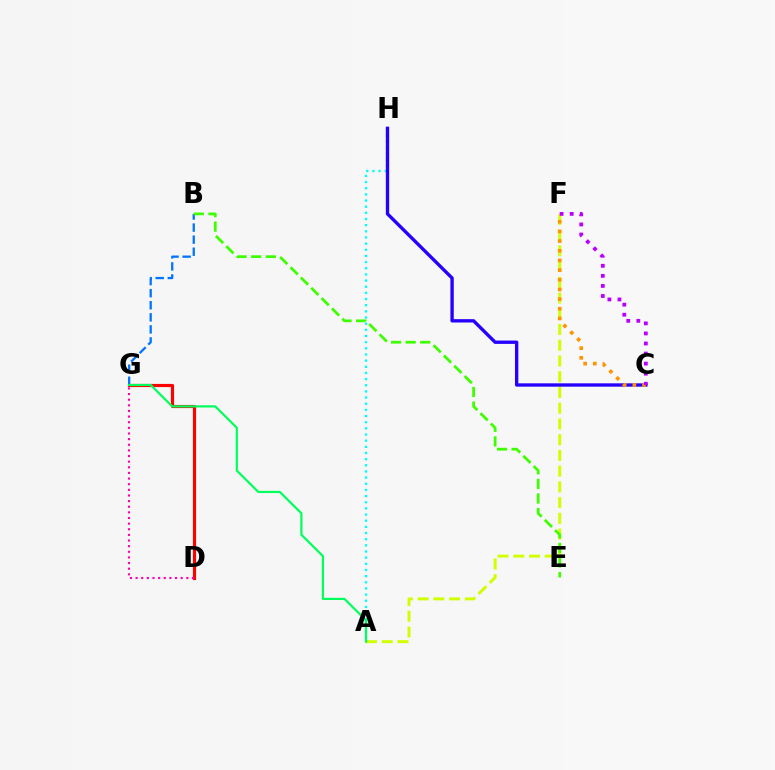{('A', 'F'): [{'color': '#d1ff00', 'line_style': 'dashed', 'thickness': 2.14}], ('A', 'H'): [{'color': '#00fff6', 'line_style': 'dotted', 'thickness': 1.67}], ('C', 'H'): [{'color': '#2500ff', 'line_style': 'solid', 'thickness': 2.41}], ('B', 'G'): [{'color': '#0074ff', 'line_style': 'dashed', 'thickness': 1.64}], ('D', 'G'): [{'color': '#ff0000', 'line_style': 'solid', 'thickness': 2.27}, {'color': '#ff00ac', 'line_style': 'dotted', 'thickness': 1.53}], ('C', 'F'): [{'color': '#ff9400', 'line_style': 'dotted', 'thickness': 2.63}, {'color': '#b900ff', 'line_style': 'dotted', 'thickness': 2.73}], ('B', 'E'): [{'color': '#3dff00', 'line_style': 'dashed', 'thickness': 1.98}], ('A', 'G'): [{'color': '#00ff5c', 'line_style': 'solid', 'thickness': 1.58}]}